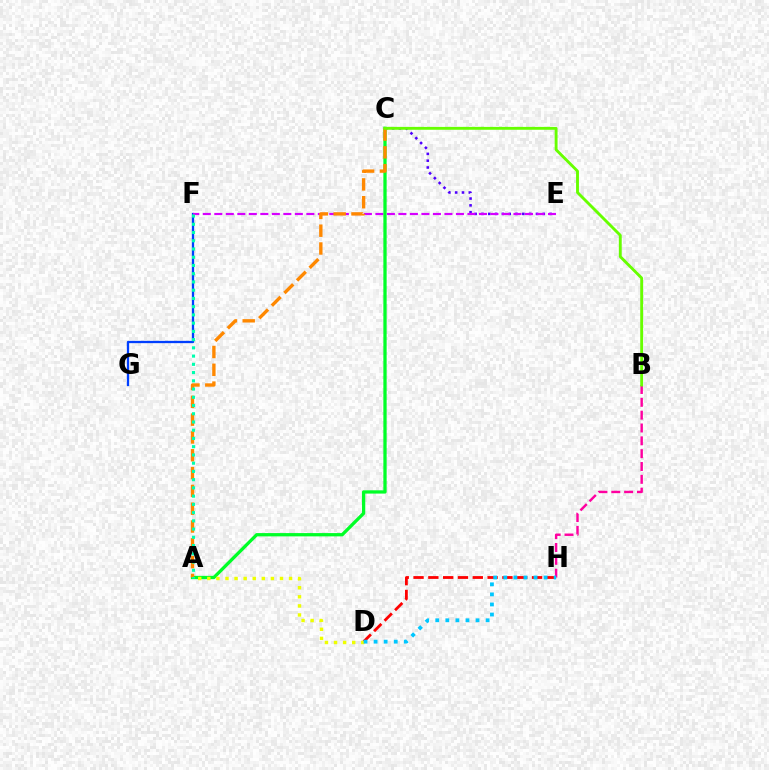{('F', 'G'): [{'color': '#003fff', 'line_style': 'solid', 'thickness': 1.65}], ('D', 'H'): [{'color': '#ff0000', 'line_style': 'dashed', 'thickness': 2.01}, {'color': '#00c7ff', 'line_style': 'dotted', 'thickness': 2.74}], ('B', 'H'): [{'color': '#ff00a0', 'line_style': 'dashed', 'thickness': 1.74}], ('C', 'E'): [{'color': '#4f00ff', 'line_style': 'dotted', 'thickness': 1.85}], ('E', 'F'): [{'color': '#d600ff', 'line_style': 'dashed', 'thickness': 1.56}], ('A', 'C'): [{'color': '#00ff27', 'line_style': 'solid', 'thickness': 2.36}, {'color': '#ff8800', 'line_style': 'dashed', 'thickness': 2.42}], ('A', 'D'): [{'color': '#eeff00', 'line_style': 'dotted', 'thickness': 2.47}], ('B', 'C'): [{'color': '#66ff00', 'line_style': 'solid', 'thickness': 2.07}], ('A', 'F'): [{'color': '#00ffaf', 'line_style': 'dotted', 'thickness': 2.24}]}